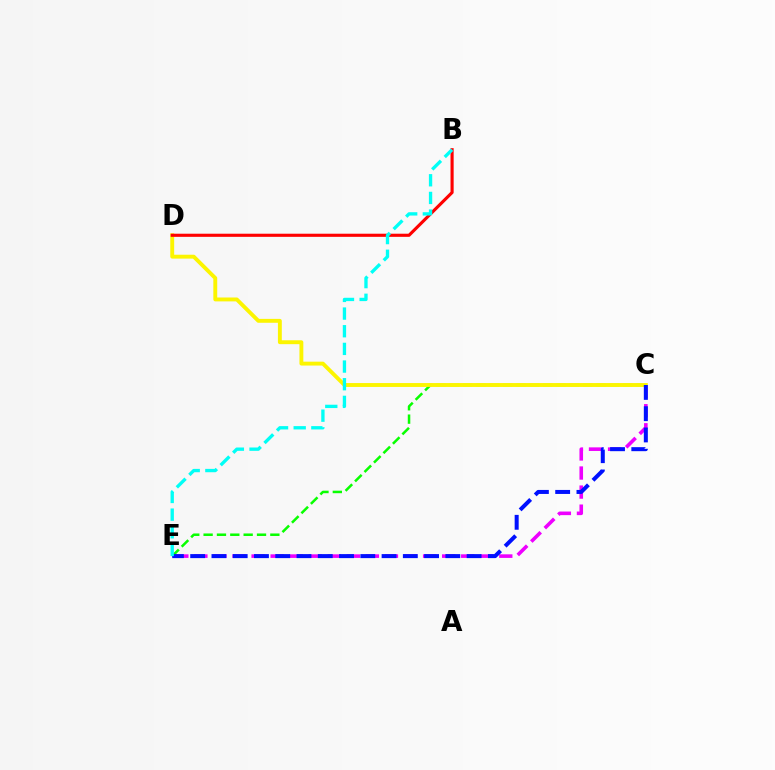{('C', 'E'): [{'color': '#ee00ff', 'line_style': 'dashed', 'thickness': 2.59}, {'color': '#08ff00', 'line_style': 'dashed', 'thickness': 1.81}, {'color': '#0010ff', 'line_style': 'dashed', 'thickness': 2.89}], ('C', 'D'): [{'color': '#fcf500', 'line_style': 'solid', 'thickness': 2.8}], ('B', 'D'): [{'color': '#ff0000', 'line_style': 'solid', 'thickness': 2.25}], ('B', 'E'): [{'color': '#00fff6', 'line_style': 'dashed', 'thickness': 2.4}]}